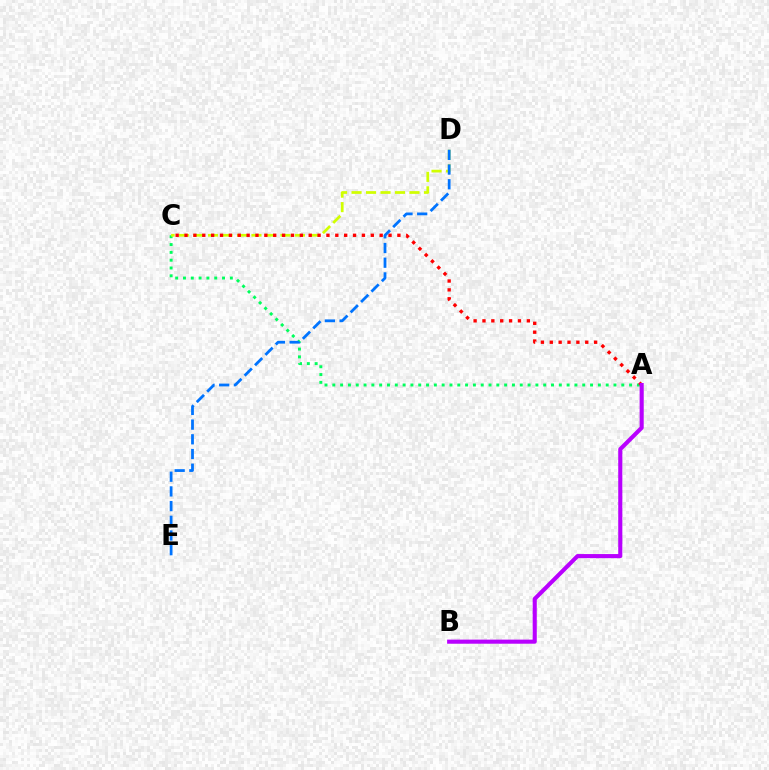{('A', 'C'): [{'color': '#00ff5c', 'line_style': 'dotted', 'thickness': 2.12}, {'color': '#ff0000', 'line_style': 'dotted', 'thickness': 2.41}], ('C', 'D'): [{'color': '#d1ff00', 'line_style': 'dashed', 'thickness': 1.97}], ('D', 'E'): [{'color': '#0074ff', 'line_style': 'dashed', 'thickness': 2.0}], ('A', 'B'): [{'color': '#b900ff', 'line_style': 'solid', 'thickness': 2.95}]}